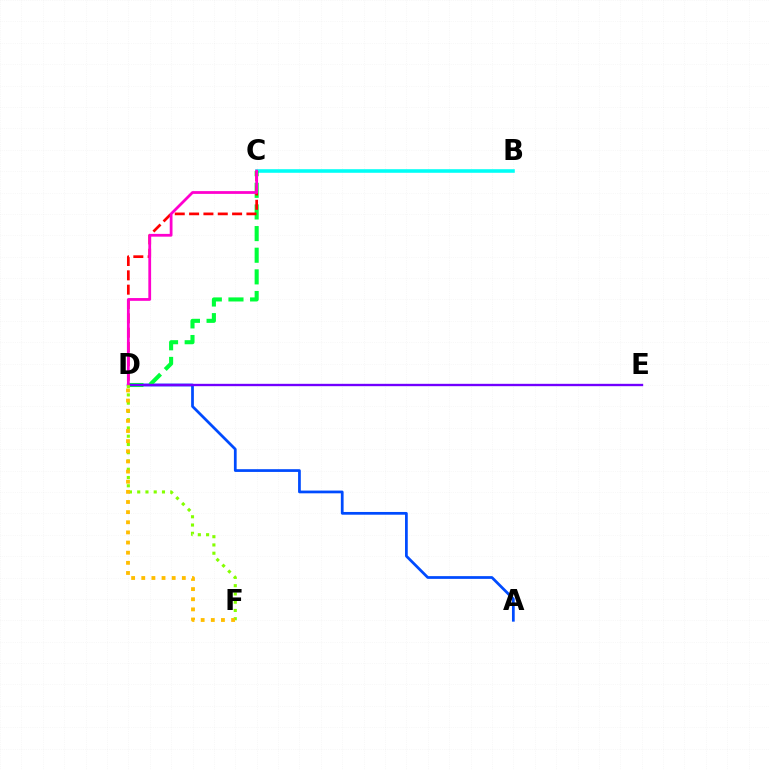{('A', 'D'): [{'color': '#004bff', 'line_style': 'solid', 'thickness': 1.97}], ('B', 'C'): [{'color': '#00fff6', 'line_style': 'solid', 'thickness': 2.57}], ('C', 'D'): [{'color': '#00ff39', 'line_style': 'dashed', 'thickness': 2.94}, {'color': '#ff0000', 'line_style': 'dashed', 'thickness': 1.95}, {'color': '#ff00cf', 'line_style': 'solid', 'thickness': 2.0}], ('D', 'E'): [{'color': '#7200ff', 'line_style': 'solid', 'thickness': 1.7}], ('D', 'F'): [{'color': '#84ff00', 'line_style': 'dotted', 'thickness': 2.24}, {'color': '#ffbd00', 'line_style': 'dotted', 'thickness': 2.76}]}